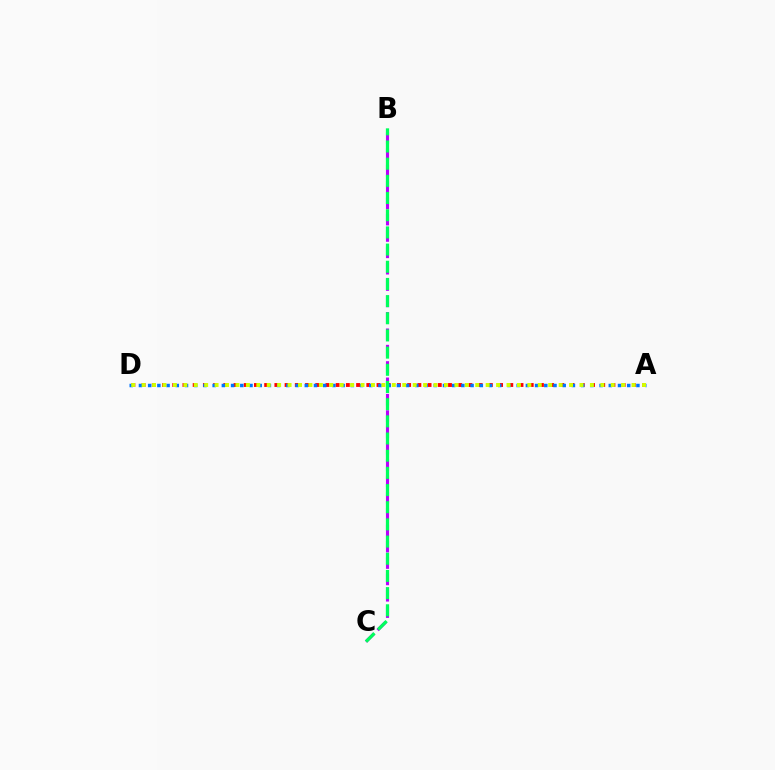{('B', 'C'): [{'color': '#b900ff', 'line_style': 'dashed', 'thickness': 2.22}, {'color': '#00ff5c', 'line_style': 'dashed', 'thickness': 2.33}], ('A', 'D'): [{'color': '#ff0000', 'line_style': 'dotted', 'thickness': 2.78}, {'color': '#0074ff', 'line_style': 'dotted', 'thickness': 2.5}, {'color': '#d1ff00', 'line_style': 'dotted', 'thickness': 2.83}]}